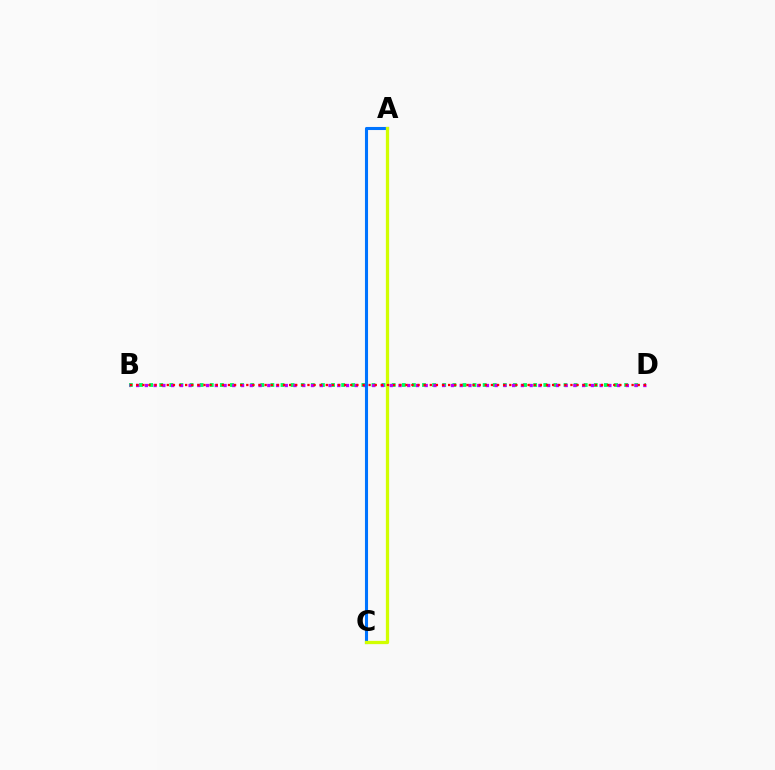{('B', 'D'): [{'color': '#00ff5c', 'line_style': 'dotted', 'thickness': 2.75}, {'color': '#b900ff', 'line_style': 'dotted', 'thickness': 2.38}, {'color': '#ff0000', 'line_style': 'dotted', 'thickness': 1.66}], ('A', 'C'): [{'color': '#0074ff', 'line_style': 'solid', 'thickness': 2.22}, {'color': '#d1ff00', 'line_style': 'solid', 'thickness': 2.35}]}